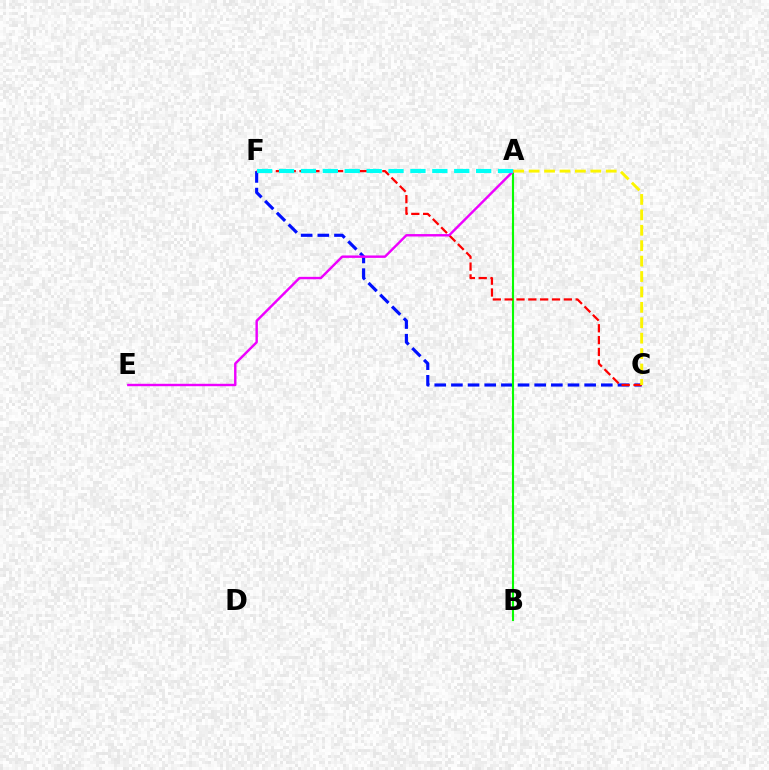{('C', 'F'): [{'color': '#0010ff', 'line_style': 'dashed', 'thickness': 2.26}, {'color': '#ff0000', 'line_style': 'dashed', 'thickness': 1.61}], ('A', 'B'): [{'color': '#08ff00', 'line_style': 'solid', 'thickness': 1.52}], ('A', 'E'): [{'color': '#ee00ff', 'line_style': 'solid', 'thickness': 1.74}], ('A', 'F'): [{'color': '#00fff6', 'line_style': 'dashed', 'thickness': 2.97}], ('A', 'C'): [{'color': '#fcf500', 'line_style': 'dashed', 'thickness': 2.09}]}